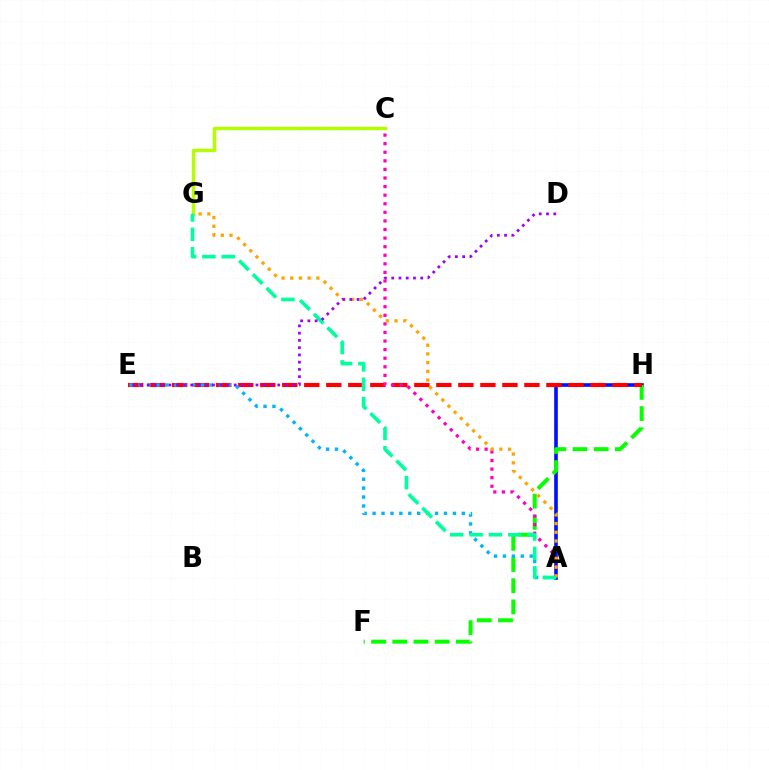{('A', 'H'): [{'color': '#0010ff', 'line_style': 'solid', 'thickness': 2.6}], ('F', 'H'): [{'color': '#08ff00', 'line_style': 'dashed', 'thickness': 2.88}], ('C', 'G'): [{'color': '#b3ff00', 'line_style': 'solid', 'thickness': 2.48}], ('E', 'H'): [{'color': '#ff0000', 'line_style': 'dashed', 'thickness': 2.99}], ('A', 'E'): [{'color': '#00b5ff', 'line_style': 'dotted', 'thickness': 2.42}], ('A', 'C'): [{'color': '#ff00bd', 'line_style': 'dotted', 'thickness': 2.33}], ('A', 'G'): [{'color': '#ffa500', 'line_style': 'dotted', 'thickness': 2.37}, {'color': '#00ff9d', 'line_style': 'dashed', 'thickness': 2.63}], ('D', 'E'): [{'color': '#9b00ff', 'line_style': 'dotted', 'thickness': 1.97}]}